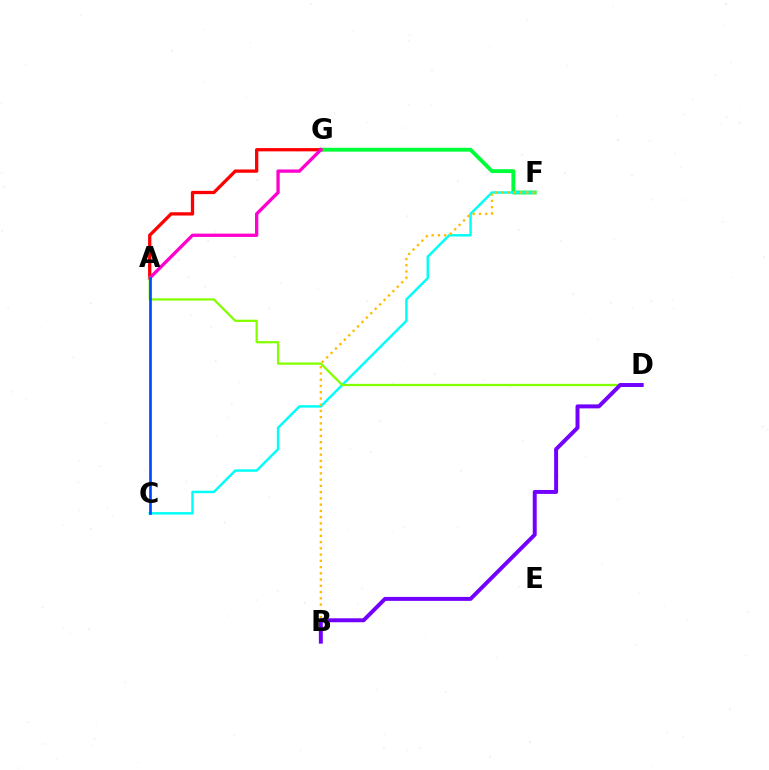{('F', 'G'): [{'color': '#00ff39', 'line_style': 'solid', 'thickness': 2.78}], ('C', 'F'): [{'color': '#00fff6', 'line_style': 'solid', 'thickness': 1.78}], ('A', 'G'): [{'color': '#ff0000', 'line_style': 'solid', 'thickness': 2.37}, {'color': '#ff00cf', 'line_style': 'solid', 'thickness': 2.38}], ('B', 'F'): [{'color': '#ffbd00', 'line_style': 'dotted', 'thickness': 1.7}], ('A', 'D'): [{'color': '#84ff00', 'line_style': 'solid', 'thickness': 1.63}], ('B', 'D'): [{'color': '#7200ff', 'line_style': 'solid', 'thickness': 2.85}], ('A', 'C'): [{'color': '#004bff', 'line_style': 'solid', 'thickness': 1.94}]}